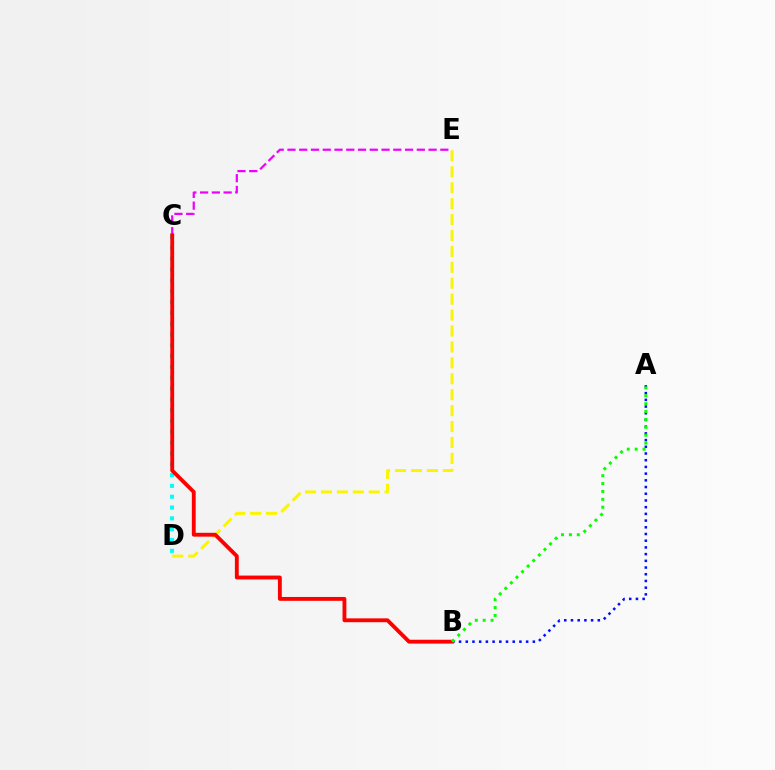{('C', 'D'): [{'color': '#00fff6', 'line_style': 'dotted', 'thickness': 2.94}], ('C', 'E'): [{'color': '#ee00ff', 'line_style': 'dashed', 'thickness': 1.6}], ('D', 'E'): [{'color': '#fcf500', 'line_style': 'dashed', 'thickness': 2.16}], ('A', 'B'): [{'color': '#0010ff', 'line_style': 'dotted', 'thickness': 1.82}, {'color': '#08ff00', 'line_style': 'dotted', 'thickness': 2.14}], ('B', 'C'): [{'color': '#ff0000', 'line_style': 'solid', 'thickness': 2.78}]}